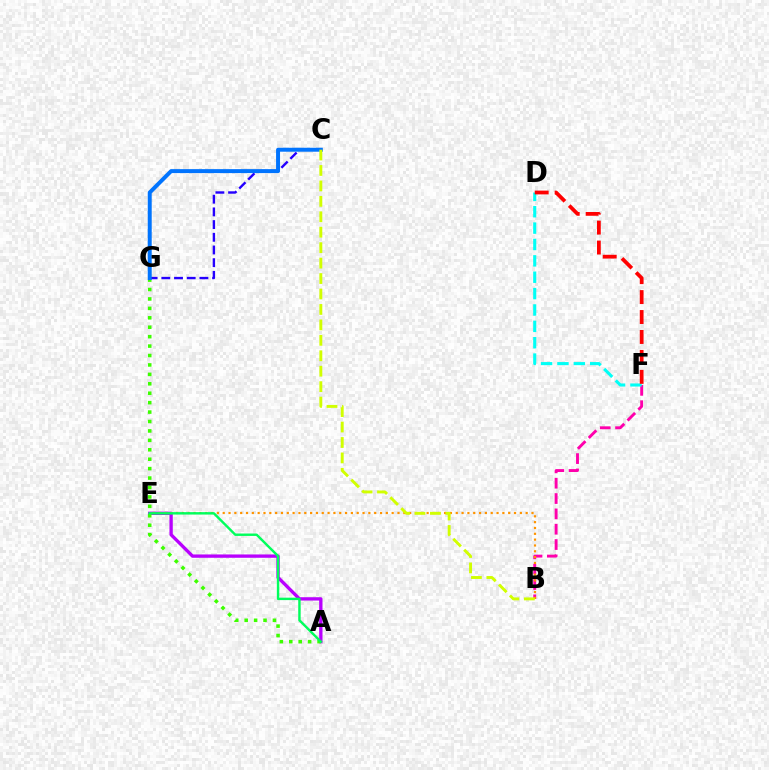{('A', 'E'): [{'color': '#b900ff', 'line_style': 'solid', 'thickness': 2.39}, {'color': '#00ff5c', 'line_style': 'solid', 'thickness': 1.74}], ('B', 'F'): [{'color': '#ff00ac', 'line_style': 'dashed', 'thickness': 2.08}], ('D', 'F'): [{'color': '#00fff6', 'line_style': 'dashed', 'thickness': 2.22}, {'color': '#ff0000', 'line_style': 'dashed', 'thickness': 2.71}], ('B', 'E'): [{'color': '#ff9400', 'line_style': 'dotted', 'thickness': 1.58}], ('A', 'G'): [{'color': '#3dff00', 'line_style': 'dotted', 'thickness': 2.56}], ('C', 'G'): [{'color': '#2500ff', 'line_style': 'dashed', 'thickness': 1.72}, {'color': '#0074ff', 'line_style': 'solid', 'thickness': 2.86}], ('B', 'C'): [{'color': '#d1ff00', 'line_style': 'dashed', 'thickness': 2.1}]}